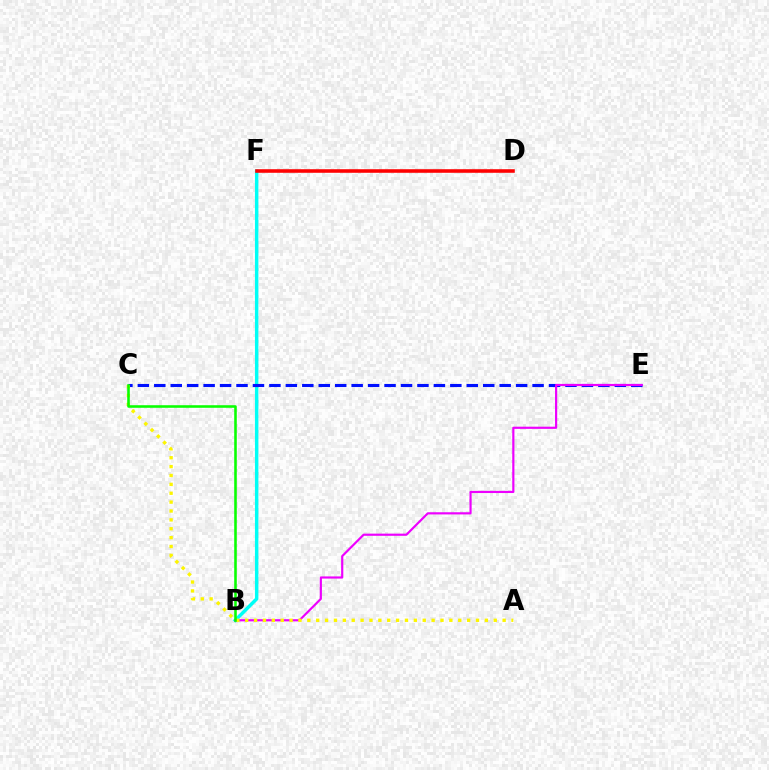{('B', 'F'): [{'color': '#00fff6', 'line_style': 'solid', 'thickness': 2.48}], ('C', 'E'): [{'color': '#0010ff', 'line_style': 'dashed', 'thickness': 2.23}], ('B', 'E'): [{'color': '#ee00ff', 'line_style': 'solid', 'thickness': 1.57}], ('D', 'F'): [{'color': '#ff0000', 'line_style': 'solid', 'thickness': 2.57}], ('A', 'C'): [{'color': '#fcf500', 'line_style': 'dotted', 'thickness': 2.41}], ('B', 'C'): [{'color': '#08ff00', 'line_style': 'solid', 'thickness': 1.85}]}